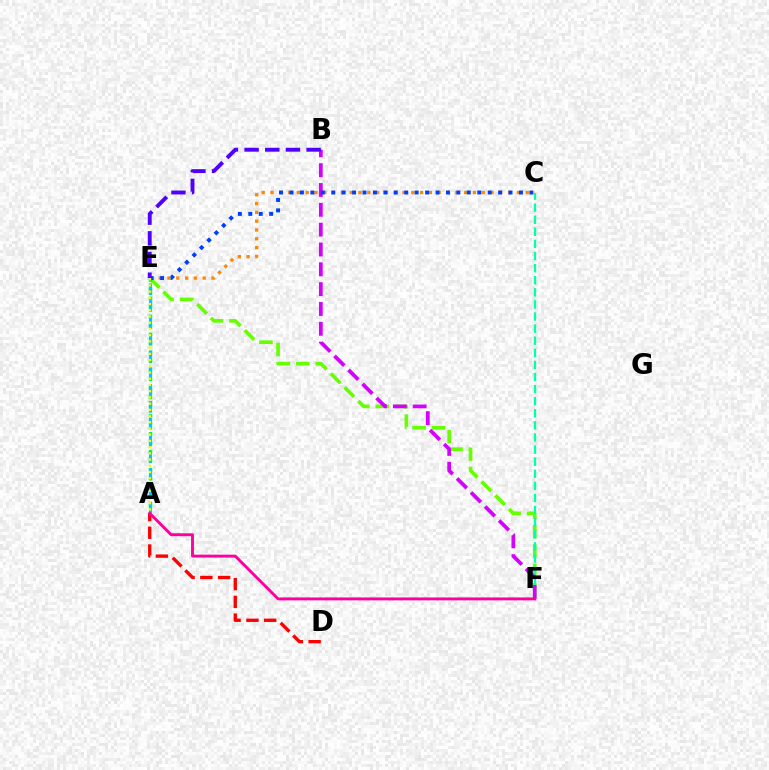{('E', 'F'): [{'color': '#66ff00', 'line_style': 'dashed', 'thickness': 2.64}], ('A', 'E'): [{'color': '#00ff27', 'line_style': 'dotted', 'thickness': 2.45}, {'color': '#00c7ff', 'line_style': 'dashed', 'thickness': 2.28}, {'color': '#eeff00', 'line_style': 'dotted', 'thickness': 1.69}], ('A', 'D'): [{'color': '#ff0000', 'line_style': 'dashed', 'thickness': 2.41}], ('C', 'F'): [{'color': '#00ffaf', 'line_style': 'dashed', 'thickness': 1.64}], ('B', 'F'): [{'color': '#d600ff', 'line_style': 'dashed', 'thickness': 2.69}], ('C', 'E'): [{'color': '#ff8800', 'line_style': 'dotted', 'thickness': 2.39}, {'color': '#003fff', 'line_style': 'dotted', 'thickness': 2.83}], ('A', 'F'): [{'color': '#ff00a0', 'line_style': 'solid', 'thickness': 2.09}], ('B', 'E'): [{'color': '#4f00ff', 'line_style': 'dashed', 'thickness': 2.81}]}